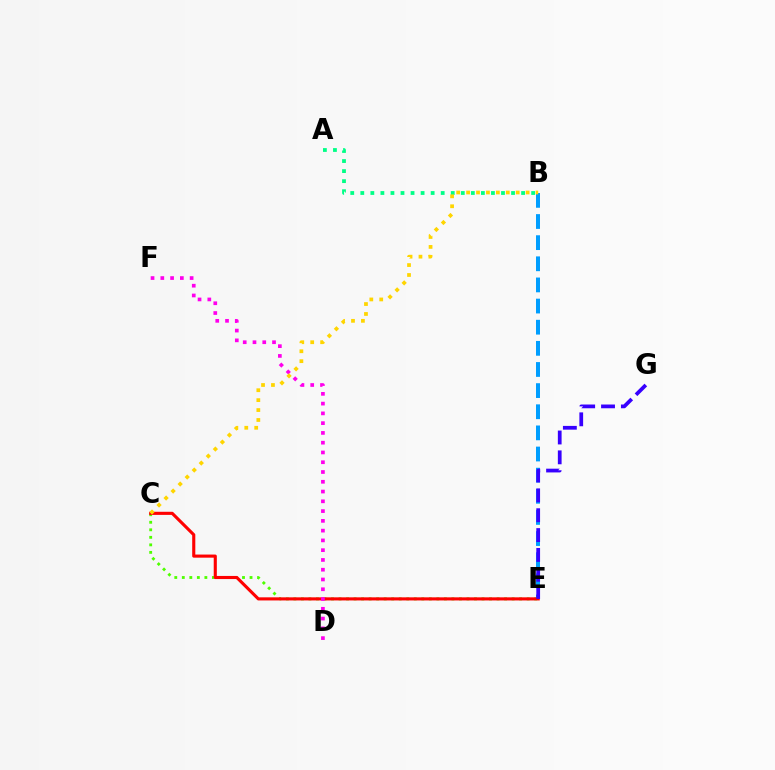{('C', 'E'): [{'color': '#4fff00', 'line_style': 'dotted', 'thickness': 2.04}, {'color': '#ff0000', 'line_style': 'solid', 'thickness': 2.24}], ('A', 'B'): [{'color': '#00ff86', 'line_style': 'dotted', 'thickness': 2.73}], ('B', 'E'): [{'color': '#009eff', 'line_style': 'dashed', 'thickness': 2.87}], ('D', 'F'): [{'color': '#ff00ed', 'line_style': 'dotted', 'thickness': 2.65}], ('B', 'C'): [{'color': '#ffd500', 'line_style': 'dotted', 'thickness': 2.7}], ('E', 'G'): [{'color': '#3700ff', 'line_style': 'dashed', 'thickness': 2.7}]}